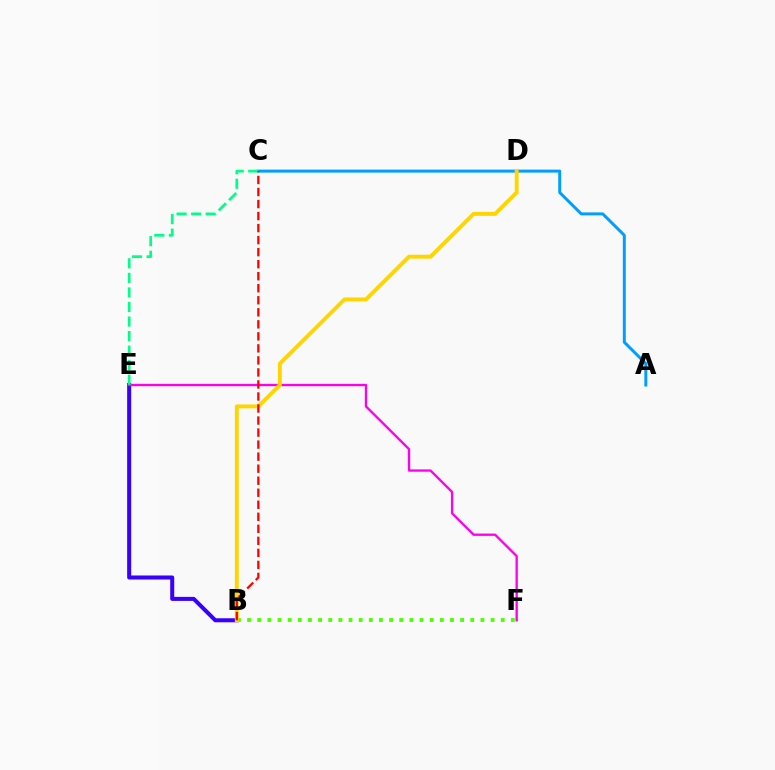{('A', 'C'): [{'color': '#009eff', 'line_style': 'solid', 'thickness': 2.14}], ('B', 'E'): [{'color': '#3700ff', 'line_style': 'solid', 'thickness': 2.9}], ('E', 'F'): [{'color': '#ff00ed', 'line_style': 'solid', 'thickness': 1.68}], ('C', 'E'): [{'color': '#00ff86', 'line_style': 'dashed', 'thickness': 1.98}], ('B', 'F'): [{'color': '#4fff00', 'line_style': 'dotted', 'thickness': 2.76}], ('B', 'D'): [{'color': '#ffd500', 'line_style': 'solid', 'thickness': 2.81}], ('B', 'C'): [{'color': '#ff0000', 'line_style': 'dashed', 'thickness': 1.63}]}